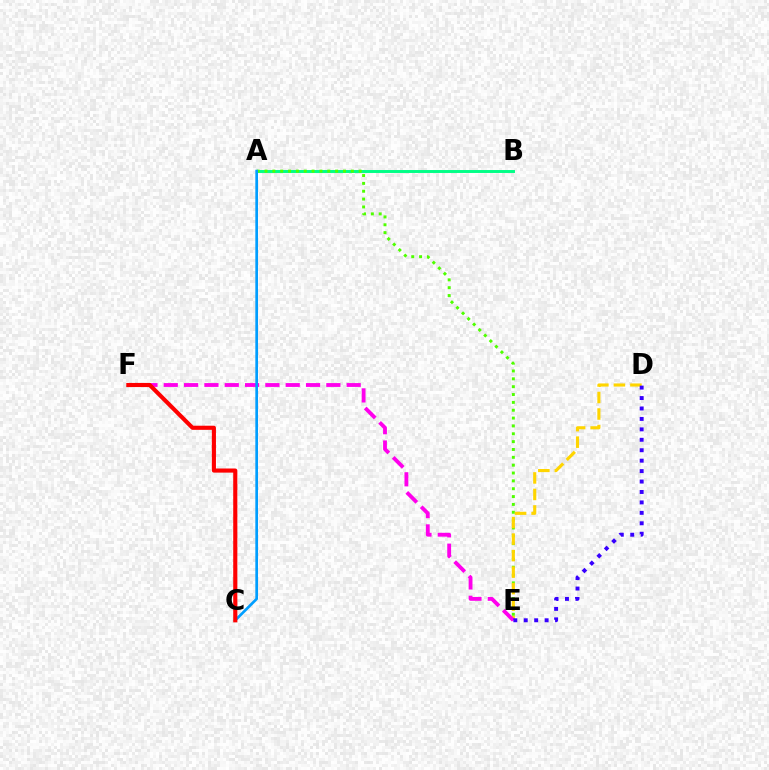{('A', 'B'): [{'color': '#00ff86', 'line_style': 'solid', 'thickness': 2.11}], ('A', 'E'): [{'color': '#4fff00', 'line_style': 'dotted', 'thickness': 2.13}], ('D', 'E'): [{'color': '#ffd500', 'line_style': 'dashed', 'thickness': 2.24}, {'color': '#3700ff', 'line_style': 'dotted', 'thickness': 2.84}], ('E', 'F'): [{'color': '#ff00ed', 'line_style': 'dashed', 'thickness': 2.76}], ('A', 'C'): [{'color': '#009eff', 'line_style': 'solid', 'thickness': 1.93}], ('C', 'F'): [{'color': '#ff0000', 'line_style': 'solid', 'thickness': 2.97}]}